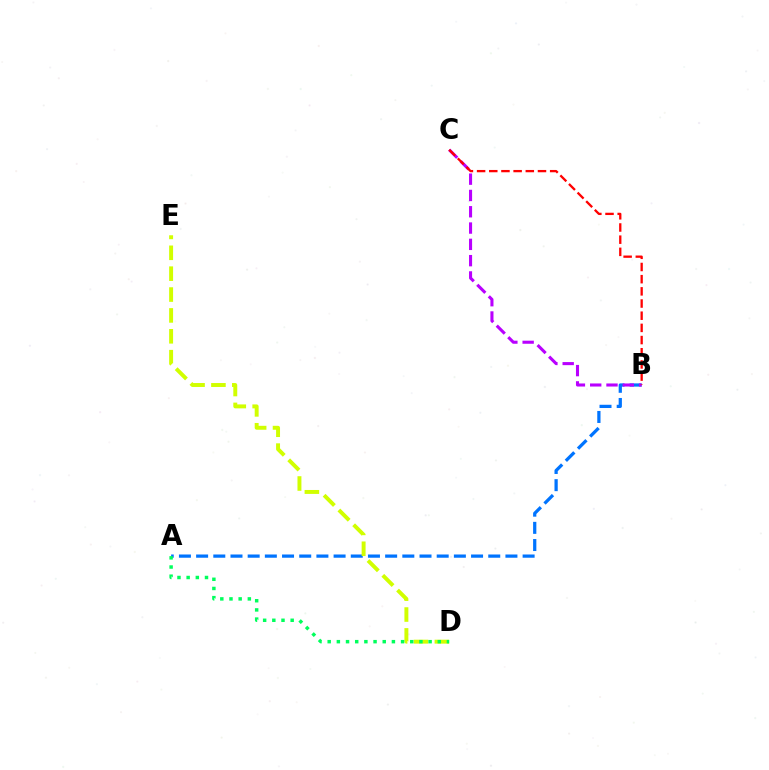{('A', 'B'): [{'color': '#0074ff', 'line_style': 'dashed', 'thickness': 2.33}], ('B', 'C'): [{'color': '#b900ff', 'line_style': 'dashed', 'thickness': 2.21}, {'color': '#ff0000', 'line_style': 'dashed', 'thickness': 1.65}], ('D', 'E'): [{'color': '#d1ff00', 'line_style': 'dashed', 'thickness': 2.84}], ('A', 'D'): [{'color': '#00ff5c', 'line_style': 'dotted', 'thickness': 2.49}]}